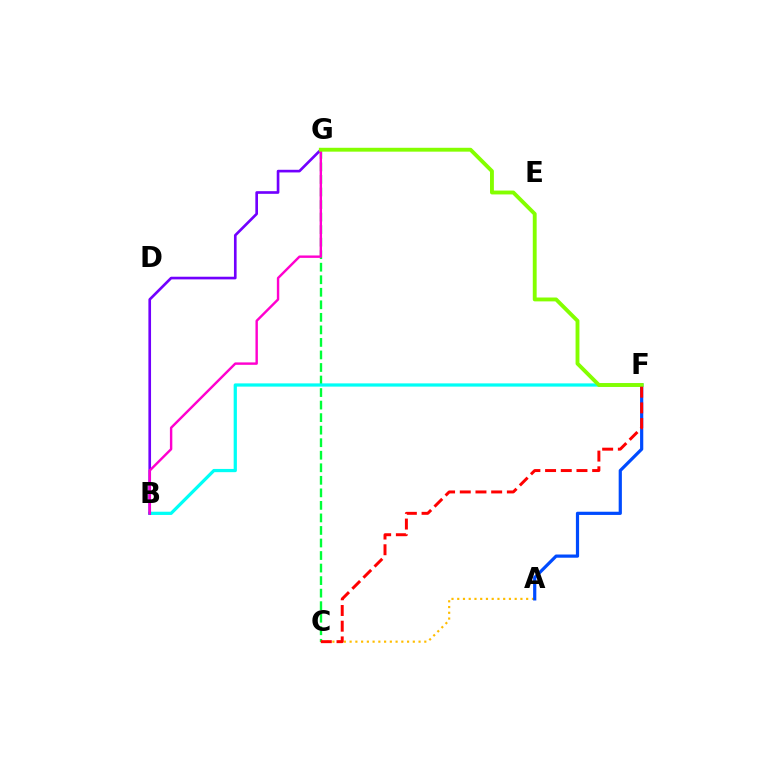{('C', 'G'): [{'color': '#00ff39', 'line_style': 'dashed', 'thickness': 1.7}], ('B', 'F'): [{'color': '#00fff6', 'line_style': 'solid', 'thickness': 2.33}], ('B', 'G'): [{'color': '#7200ff', 'line_style': 'solid', 'thickness': 1.91}, {'color': '#ff00cf', 'line_style': 'solid', 'thickness': 1.74}], ('A', 'C'): [{'color': '#ffbd00', 'line_style': 'dotted', 'thickness': 1.56}], ('A', 'F'): [{'color': '#004bff', 'line_style': 'solid', 'thickness': 2.31}], ('F', 'G'): [{'color': '#84ff00', 'line_style': 'solid', 'thickness': 2.79}], ('C', 'F'): [{'color': '#ff0000', 'line_style': 'dashed', 'thickness': 2.13}]}